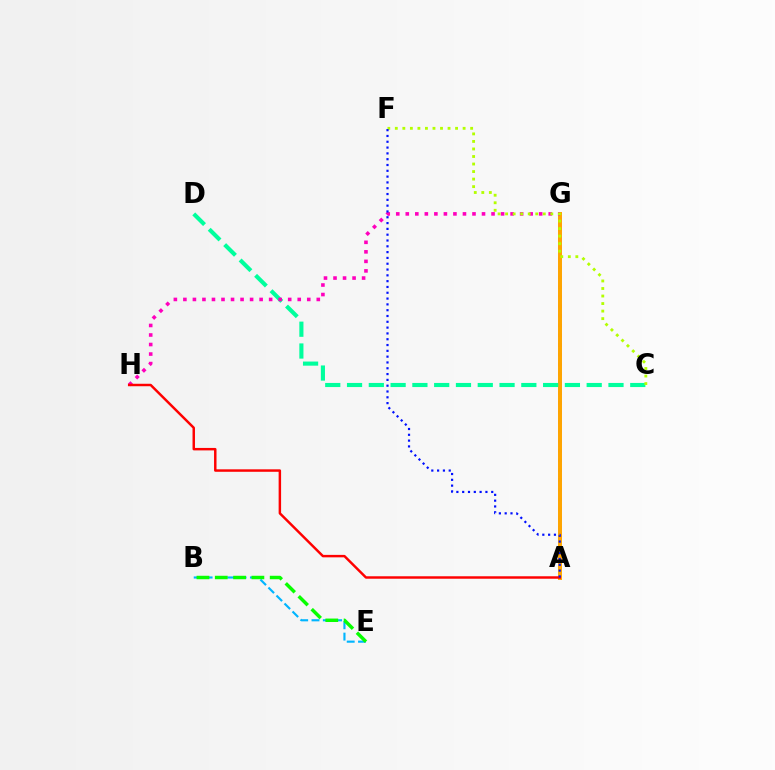{('A', 'G'): [{'color': '#9b00ff', 'line_style': 'dotted', 'thickness': 2.62}, {'color': '#ffa500', 'line_style': 'solid', 'thickness': 2.86}], ('B', 'E'): [{'color': '#00b5ff', 'line_style': 'dashed', 'thickness': 1.54}, {'color': '#08ff00', 'line_style': 'dashed', 'thickness': 2.49}], ('C', 'D'): [{'color': '#00ff9d', 'line_style': 'dashed', 'thickness': 2.96}], ('G', 'H'): [{'color': '#ff00bd', 'line_style': 'dotted', 'thickness': 2.59}], ('C', 'F'): [{'color': '#b3ff00', 'line_style': 'dotted', 'thickness': 2.05}], ('A', 'H'): [{'color': '#ff0000', 'line_style': 'solid', 'thickness': 1.77}], ('A', 'F'): [{'color': '#0010ff', 'line_style': 'dotted', 'thickness': 1.58}]}